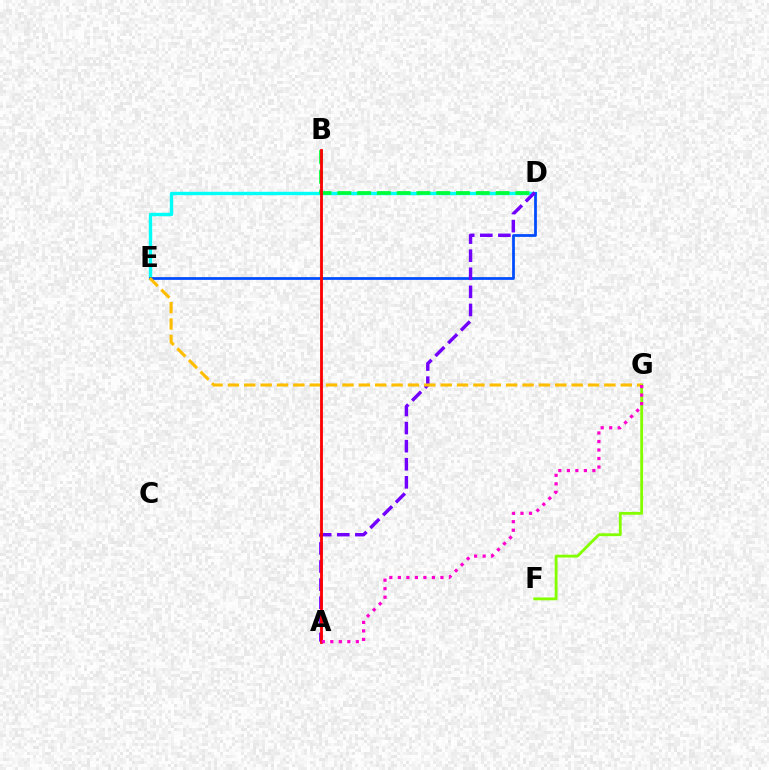{('D', 'E'): [{'color': '#00fff6', 'line_style': 'solid', 'thickness': 2.43}, {'color': '#004bff', 'line_style': 'solid', 'thickness': 1.97}], ('B', 'D'): [{'color': '#00ff39', 'line_style': 'dashed', 'thickness': 2.69}], ('F', 'G'): [{'color': '#84ff00', 'line_style': 'solid', 'thickness': 2.05}], ('A', 'D'): [{'color': '#7200ff', 'line_style': 'dashed', 'thickness': 2.46}], ('E', 'G'): [{'color': '#ffbd00', 'line_style': 'dashed', 'thickness': 2.22}], ('A', 'B'): [{'color': '#ff0000', 'line_style': 'solid', 'thickness': 2.03}], ('A', 'G'): [{'color': '#ff00cf', 'line_style': 'dotted', 'thickness': 2.31}]}